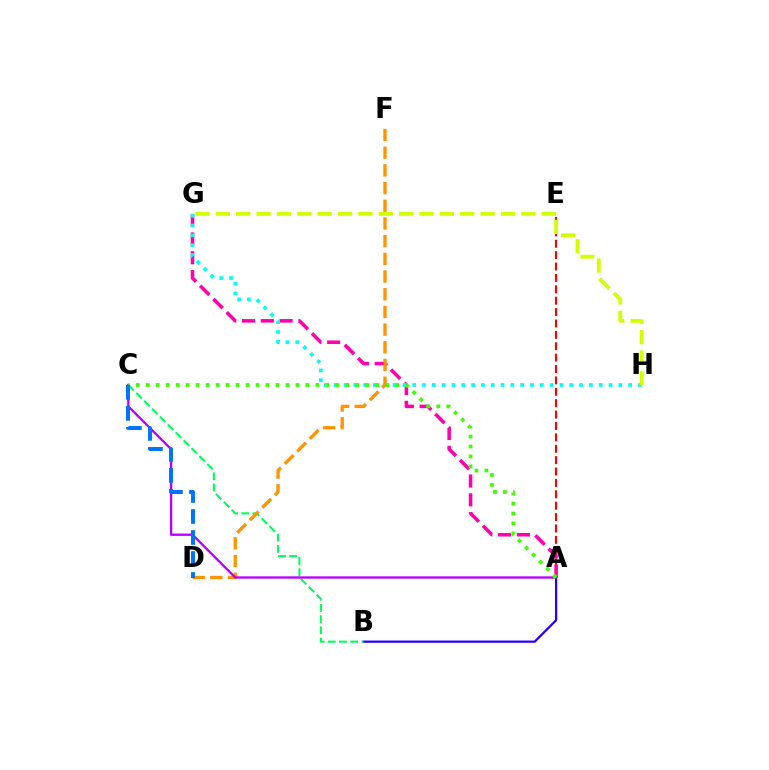{('A', 'E'): [{'color': '#ff0000', 'line_style': 'dashed', 'thickness': 1.55}], ('A', 'G'): [{'color': '#ff00ac', 'line_style': 'dashed', 'thickness': 2.55}], ('G', 'H'): [{'color': '#00fff6', 'line_style': 'dotted', 'thickness': 2.67}, {'color': '#d1ff00', 'line_style': 'dashed', 'thickness': 2.77}], ('A', 'B'): [{'color': '#2500ff', 'line_style': 'solid', 'thickness': 1.62}], ('B', 'C'): [{'color': '#00ff5c', 'line_style': 'dashed', 'thickness': 1.52}], ('D', 'F'): [{'color': '#ff9400', 'line_style': 'dashed', 'thickness': 2.4}], ('A', 'C'): [{'color': '#b900ff', 'line_style': 'solid', 'thickness': 1.68}, {'color': '#3dff00', 'line_style': 'dotted', 'thickness': 2.71}], ('C', 'D'): [{'color': '#0074ff', 'line_style': 'dashed', 'thickness': 2.85}]}